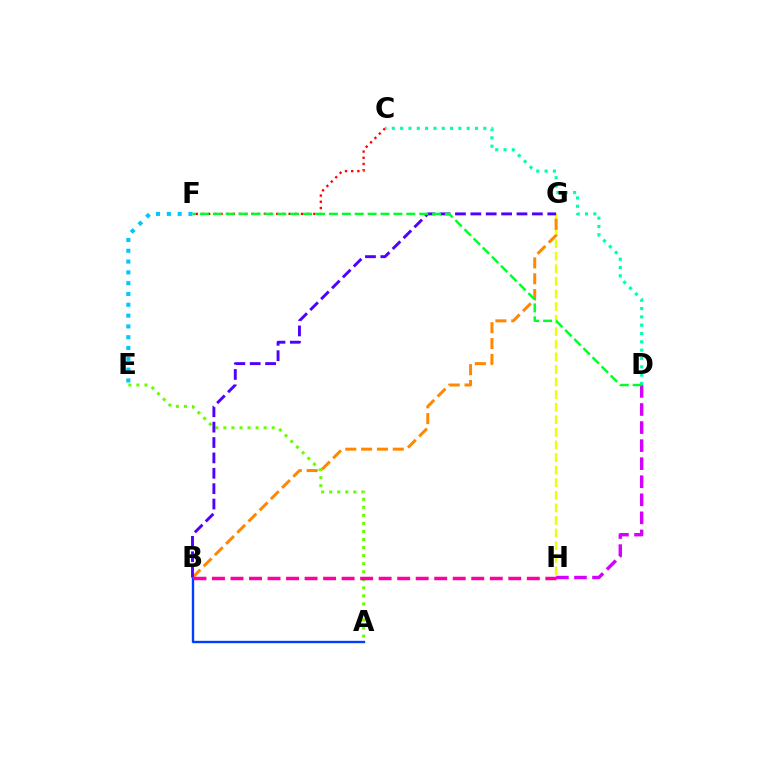{('D', 'H'): [{'color': '#d600ff', 'line_style': 'dashed', 'thickness': 2.45}], ('G', 'H'): [{'color': '#eeff00', 'line_style': 'dashed', 'thickness': 1.71}], ('E', 'F'): [{'color': '#00c7ff', 'line_style': 'dotted', 'thickness': 2.94}], ('A', 'B'): [{'color': '#003fff', 'line_style': 'solid', 'thickness': 1.7}], ('A', 'E'): [{'color': '#66ff00', 'line_style': 'dotted', 'thickness': 2.19}], ('B', 'G'): [{'color': '#ff8800', 'line_style': 'dashed', 'thickness': 2.15}, {'color': '#4f00ff', 'line_style': 'dashed', 'thickness': 2.09}], ('B', 'H'): [{'color': '#ff00a0', 'line_style': 'dashed', 'thickness': 2.52}], ('C', 'F'): [{'color': '#ff0000', 'line_style': 'dotted', 'thickness': 1.68}], ('C', 'D'): [{'color': '#00ffaf', 'line_style': 'dotted', 'thickness': 2.26}], ('D', 'F'): [{'color': '#00ff27', 'line_style': 'dashed', 'thickness': 1.75}]}